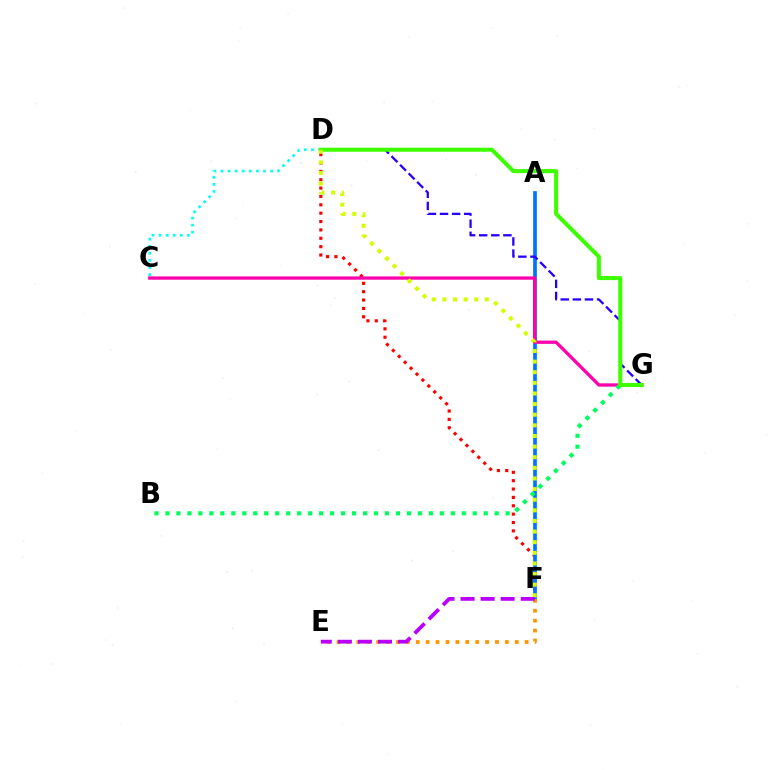{('D', 'F'): [{'color': '#ff0000', 'line_style': 'dotted', 'thickness': 2.27}, {'color': '#d1ff00', 'line_style': 'dotted', 'thickness': 2.89}], ('A', 'F'): [{'color': '#0074ff', 'line_style': 'solid', 'thickness': 2.67}], ('C', 'G'): [{'color': '#ff00ac', 'line_style': 'solid', 'thickness': 2.37}], ('B', 'G'): [{'color': '#00ff5c', 'line_style': 'dotted', 'thickness': 2.98}], ('C', 'D'): [{'color': '#00fff6', 'line_style': 'dotted', 'thickness': 1.93}], ('D', 'G'): [{'color': '#2500ff', 'line_style': 'dashed', 'thickness': 1.64}, {'color': '#3dff00', 'line_style': 'solid', 'thickness': 2.91}], ('E', 'F'): [{'color': '#ff9400', 'line_style': 'dotted', 'thickness': 2.69}, {'color': '#b900ff', 'line_style': 'dashed', 'thickness': 2.72}]}